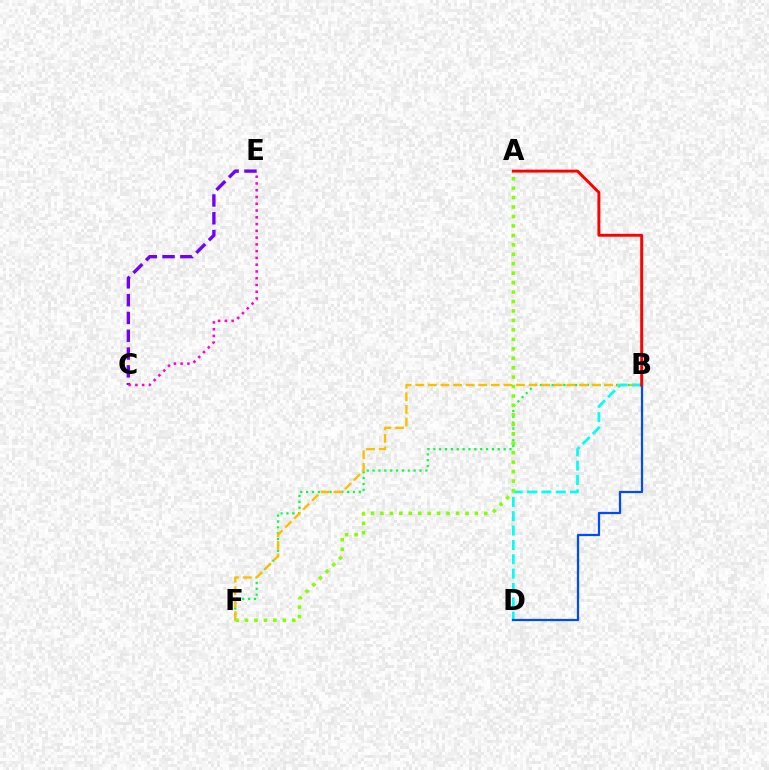{('B', 'F'): [{'color': '#00ff39', 'line_style': 'dotted', 'thickness': 1.59}, {'color': '#ffbd00', 'line_style': 'dashed', 'thickness': 1.71}], ('C', 'E'): [{'color': '#7200ff', 'line_style': 'dashed', 'thickness': 2.42}, {'color': '#ff00cf', 'line_style': 'dotted', 'thickness': 1.84}], ('B', 'D'): [{'color': '#00fff6', 'line_style': 'dashed', 'thickness': 1.95}, {'color': '#004bff', 'line_style': 'solid', 'thickness': 1.62}], ('A', 'F'): [{'color': '#84ff00', 'line_style': 'dotted', 'thickness': 2.57}], ('A', 'B'): [{'color': '#ff0000', 'line_style': 'solid', 'thickness': 2.11}]}